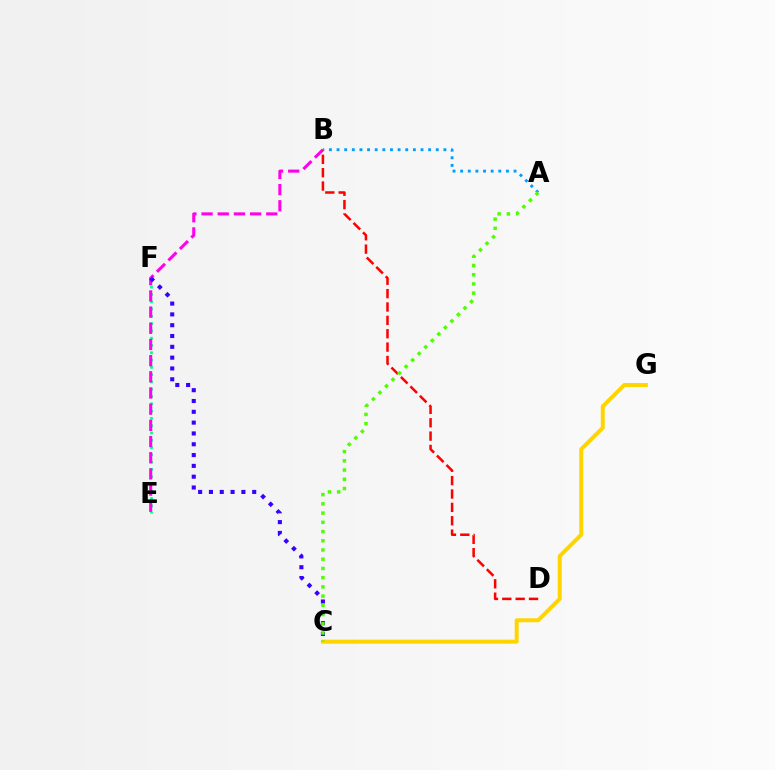{('E', 'F'): [{'color': '#00ff86', 'line_style': 'dotted', 'thickness': 1.98}], ('B', 'E'): [{'color': '#ff00ed', 'line_style': 'dashed', 'thickness': 2.2}], ('B', 'D'): [{'color': '#ff0000', 'line_style': 'dashed', 'thickness': 1.82}], ('C', 'F'): [{'color': '#3700ff', 'line_style': 'dotted', 'thickness': 2.94}], ('A', 'B'): [{'color': '#009eff', 'line_style': 'dotted', 'thickness': 2.07}], ('C', 'G'): [{'color': '#ffd500', 'line_style': 'solid', 'thickness': 2.87}], ('A', 'C'): [{'color': '#4fff00', 'line_style': 'dotted', 'thickness': 2.51}]}